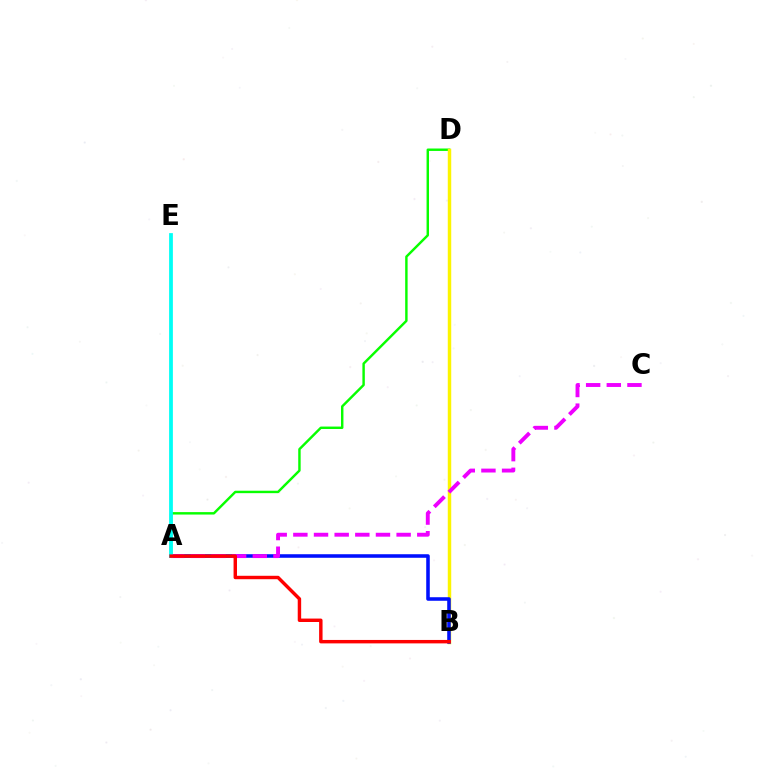{('A', 'D'): [{'color': '#08ff00', 'line_style': 'solid', 'thickness': 1.75}], ('B', 'D'): [{'color': '#fcf500', 'line_style': 'solid', 'thickness': 2.48}], ('A', 'B'): [{'color': '#0010ff', 'line_style': 'solid', 'thickness': 2.56}, {'color': '#ff0000', 'line_style': 'solid', 'thickness': 2.47}], ('A', 'C'): [{'color': '#ee00ff', 'line_style': 'dashed', 'thickness': 2.81}], ('A', 'E'): [{'color': '#00fff6', 'line_style': 'solid', 'thickness': 2.71}]}